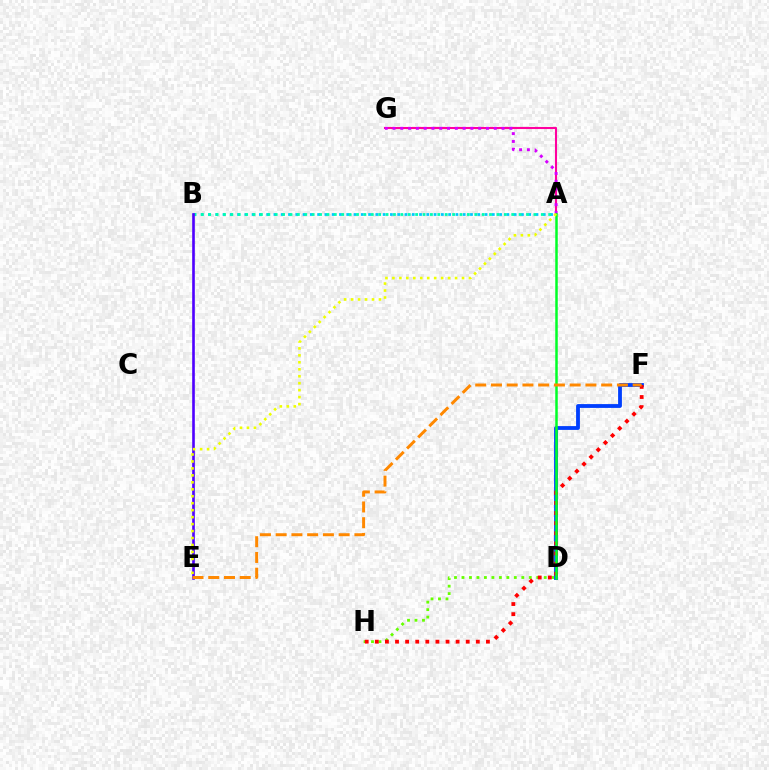{('D', 'H'): [{'color': '#66ff00', 'line_style': 'dotted', 'thickness': 2.03}], ('D', 'F'): [{'color': '#003fff', 'line_style': 'solid', 'thickness': 2.74}], ('A', 'B'): [{'color': '#00c7ff', 'line_style': 'dotted', 'thickness': 1.98}, {'color': '#00ffaf', 'line_style': 'dotted', 'thickness': 2.01}], ('A', 'G'): [{'color': '#ff00a0', 'line_style': 'solid', 'thickness': 1.5}, {'color': '#d600ff', 'line_style': 'dotted', 'thickness': 2.12}], ('F', 'H'): [{'color': '#ff0000', 'line_style': 'dotted', 'thickness': 2.74}], ('A', 'D'): [{'color': '#00ff27', 'line_style': 'solid', 'thickness': 1.8}], ('B', 'E'): [{'color': '#4f00ff', 'line_style': 'solid', 'thickness': 1.89}], ('E', 'F'): [{'color': '#ff8800', 'line_style': 'dashed', 'thickness': 2.14}], ('A', 'E'): [{'color': '#eeff00', 'line_style': 'dotted', 'thickness': 1.89}]}